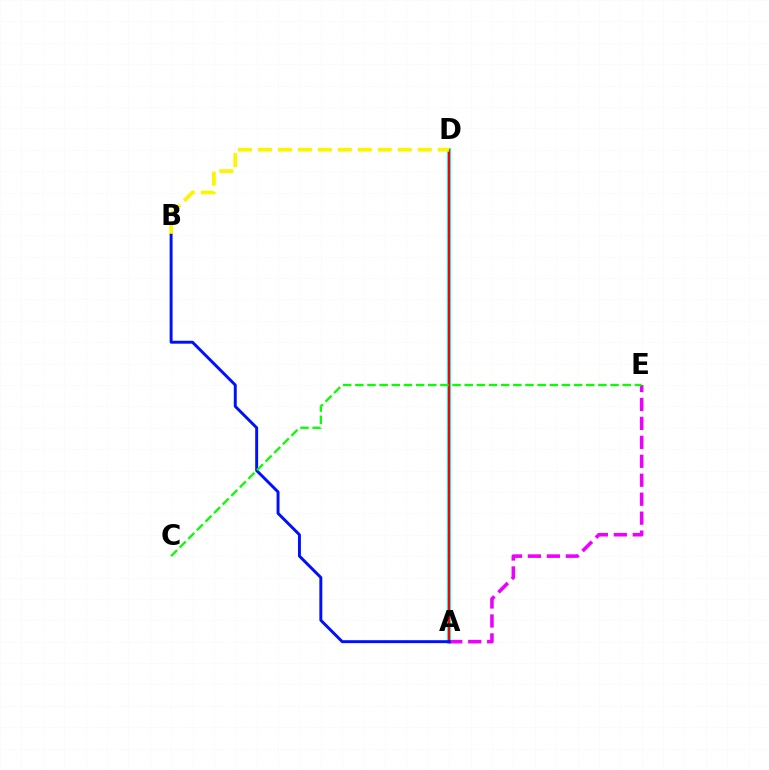{('A', 'D'): [{'color': '#00fff6', 'line_style': 'solid', 'thickness': 2.8}, {'color': '#ff0000', 'line_style': 'solid', 'thickness': 1.55}], ('A', 'E'): [{'color': '#ee00ff', 'line_style': 'dashed', 'thickness': 2.58}], ('B', 'D'): [{'color': '#fcf500', 'line_style': 'dashed', 'thickness': 2.71}], ('A', 'B'): [{'color': '#0010ff', 'line_style': 'solid', 'thickness': 2.11}], ('C', 'E'): [{'color': '#08ff00', 'line_style': 'dashed', 'thickness': 1.65}]}